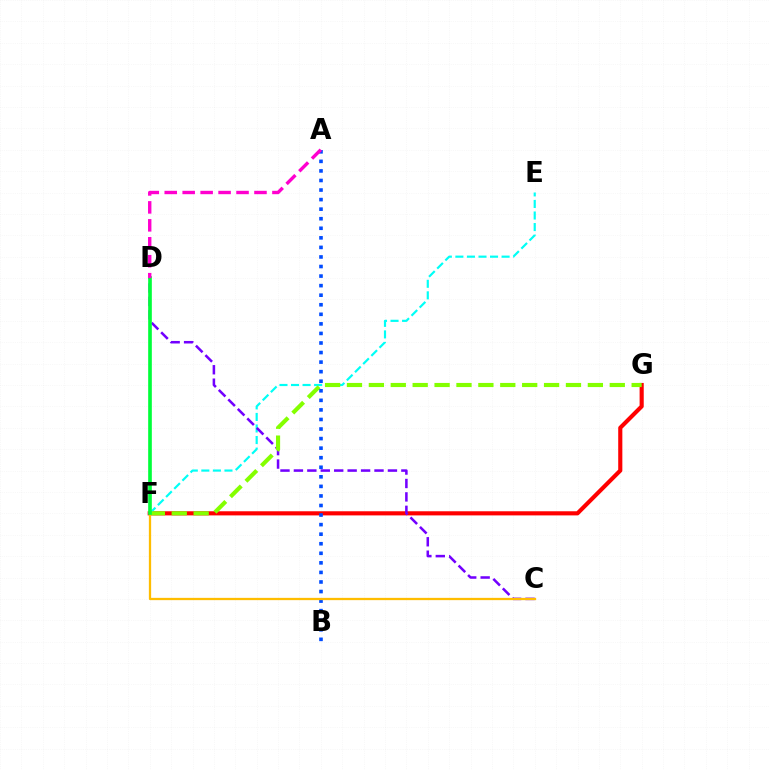{('F', 'G'): [{'color': '#ff0000', 'line_style': 'solid', 'thickness': 2.97}, {'color': '#84ff00', 'line_style': 'dashed', 'thickness': 2.98}], ('E', 'F'): [{'color': '#00fff6', 'line_style': 'dashed', 'thickness': 1.57}], ('C', 'D'): [{'color': '#7200ff', 'line_style': 'dashed', 'thickness': 1.82}], ('A', 'B'): [{'color': '#004bff', 'line_style': 'dotted', 'thickness': 2.6}], ('C', 'F'): [{'color': '#ffbd00', 'line_style': 'solid', 'thickness': 1.64}], ('D', 'F'): [{'color': '#00ff39', 'line_style': 'solid', 'thickness': 2.63}], ('A', 'D'): [{'color': '#ff00cf', 'line_style': 'dashed', 'thickness': 2.44}]}